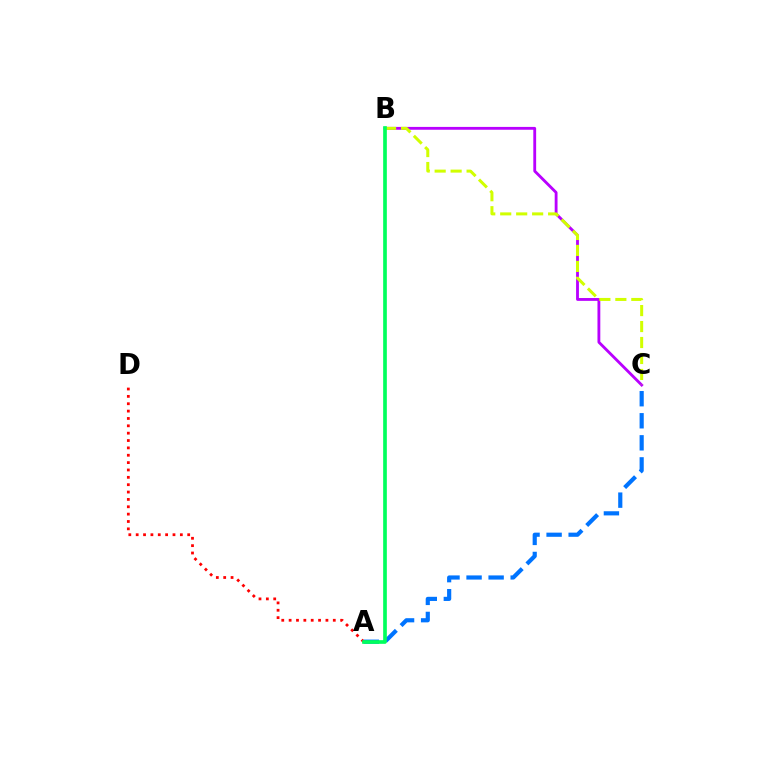{('A', 'D'): [{'color': '#ff0000', 'line_style': 'dotted', 'thickness': 2.0}], ('B', 'C'): [{'color': '#b900ff', 'line_style': 'solid', 'thickness': 2.04}, {'color': '#d1ff00', 'line_style': 'dashed', 'thickness': 2.17}], ('A', 'C'): [{'color': '#0074ff', 'line_style': 'dashed', 'thickness': 3.0}], ('A', 'B'): [{'color': '#00ff5c', 'line_style': 'solid', 'thickness': 2.65}]}